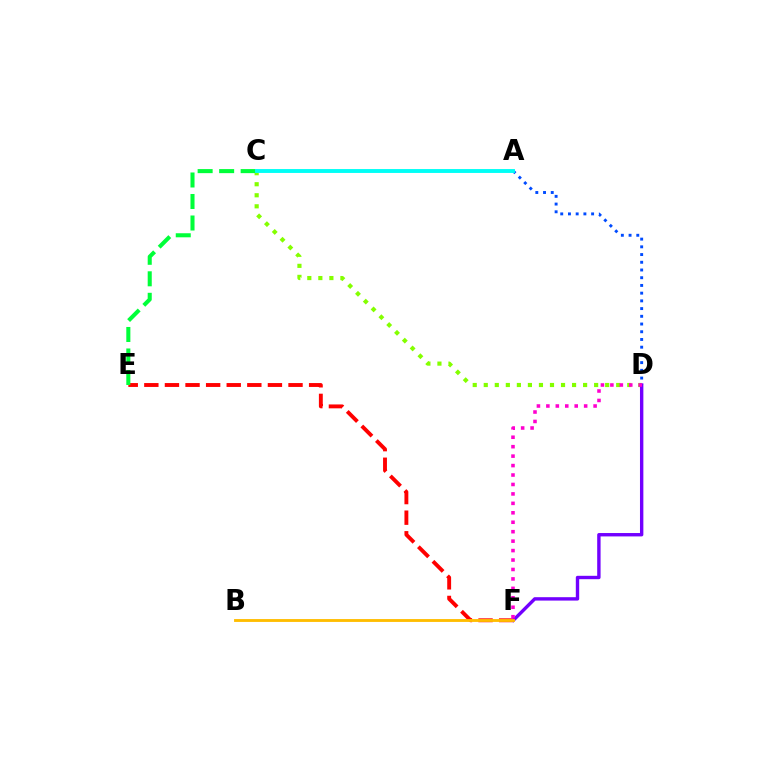{('A', 'D'): [{'color': '#004bff', 'line_style': 'dotted', 'thickness': 2.1}], ('E', 'F'): [{'color': '#ff0000', 'line_style': 'dashed', 'thickness': 2.8}], ('C', 'D'): [{'color': '#84ff00', 'line_style': 'dotted', 'thickness': 3.0}], ('C', 'E'): [{'color': '#00ff39', 'line_style': 'dashed', 'thickness': 2.92}], ('D', 'F'): [{'color': '#7200ff', 'line_style': 'solid', 'thickness': 2.44}, {'color': '#ff00cf', 'line_style': 'dotted', 'thickness': 2.57}], ('A', 'C'): [{'color': '#00fff6', 'line_style': 'solid', 'thickness': 2.8}], ('B', 'F'): [{'color': '#ffbd00', 'line_style': 'solid', 'thickness': 2.05}]}